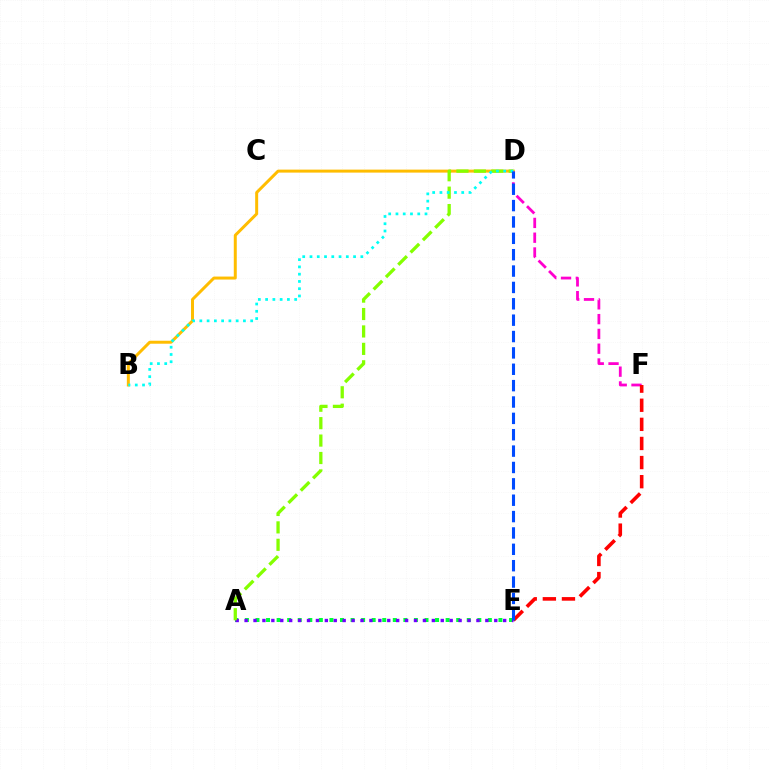{('A', 'E'): [{'color': '#00ff39', 'line_style': 'dotted', 'thickness': 2.87}, {'color': '#7200ff', 'line_style': 'dotted', 'thickness': 2.42}], ('B', 'D'): [{'color': '#ffbd00', 'line_style': 'solid', 'thickness': 2.15}, {'color': '#00fff6', 'line_style': 'dotted', 'thickness': 1.97}], ('D', 'F'): [{'color': '#ff00cf', 'line_style': 'dashed', 'thickness': 2.01}], ('E', 'F'): [{'color': '#ff0000', 'line_style': 'dashed', 'thickness': 2.6}], ('A', 'D'): [{'color': '#84ff00', 'line_style': 'dashed', 'thickness': 2.37}], ('D', 'E'): [{'color': '#004bff', 'line_style': 'dashed', 'thickness': 2.22}]}